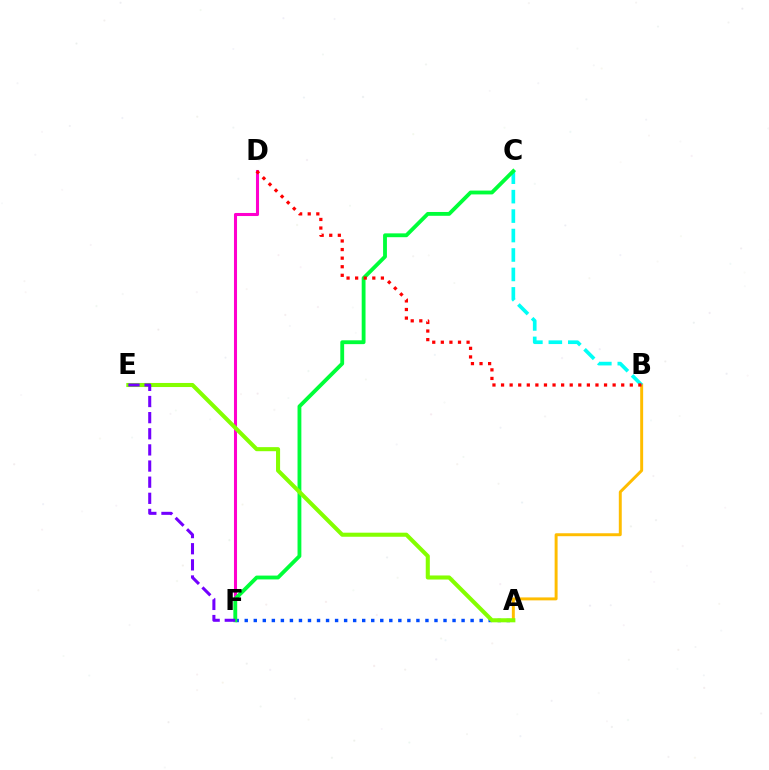{('A', 'B'): [{'color': '#ffbd00', 'line_style': 'solid', 'thickness': 2.12}], ('B', 'C'): [{'color': '#00fff6', 'line_style': 'dashed', 'thickness': 2.64}], ('D', 'F'): [{'color': '#ff00cf', 'line_style': 'solid', 'thickness': 2.2}], ('A', 'F'): [{'color': '#004bff', 'line_style': 'dotted', 'thickness': 2.45}], ('C', 'F'): [{'color': '#00ff39', 'line_style': 'solid', 'thickness': 2.76}], ('B', 'D'): [{'color': '#ff0000', 'line_style': 'dotted', 'thickness': 2.33}], ('A', 'E'): [{'color': '#84ff00', 'line_style': 'solid', 'thickness': 2.93}], ('E', 'F'): [{'color': '#7200ff', 'line_style': 'dashed', 'thickness': 2.19}]}